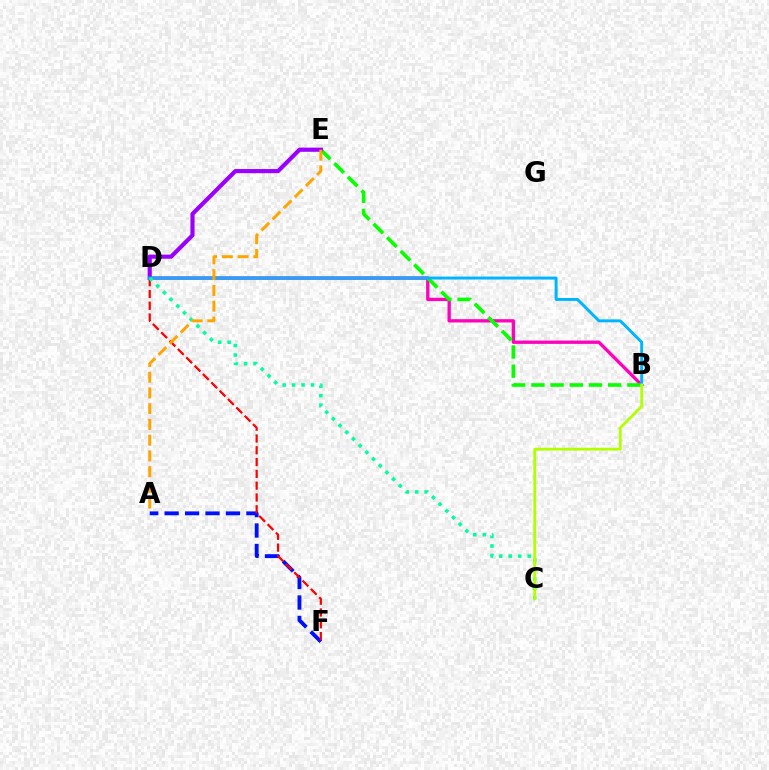{('B', 'D'): [{'color': '#ff00bd', 'line_style': 'solid', 'thickness': 2.38}, {'color': '#00b5ff', 'line_style': 'solid', 'thickness': 2.12}], ('B', 'E'): [{'color': '#08ff00', 'line_style': 'dashed', 'thickness': 2.61}], ('A', 'F'): [{'color': '#0010ff', 'line_style': 'dashed', 'thickness': 2.78}], ('D', 'F'): [{'color': '#ff0000', 'line_style': 'dashed', 'thickness': 1.6}], ('D', 'E'): [{'color': '#9b00ff', 'line_style': 'solid', 'thickness': 2.99}], ('C', 'D'): [{'color': '#00ff9d', 'line_style': 'dotted', 'thickness': 2.57}], ('B', 'C'): [{'color': '#b3ff00', 'line_style': 'solid', 'thickness': 2.0}], ('A', 'E'): [{'color': '#ffa500', 'line_style': 'dashed', 'thickness': 2.14}]}